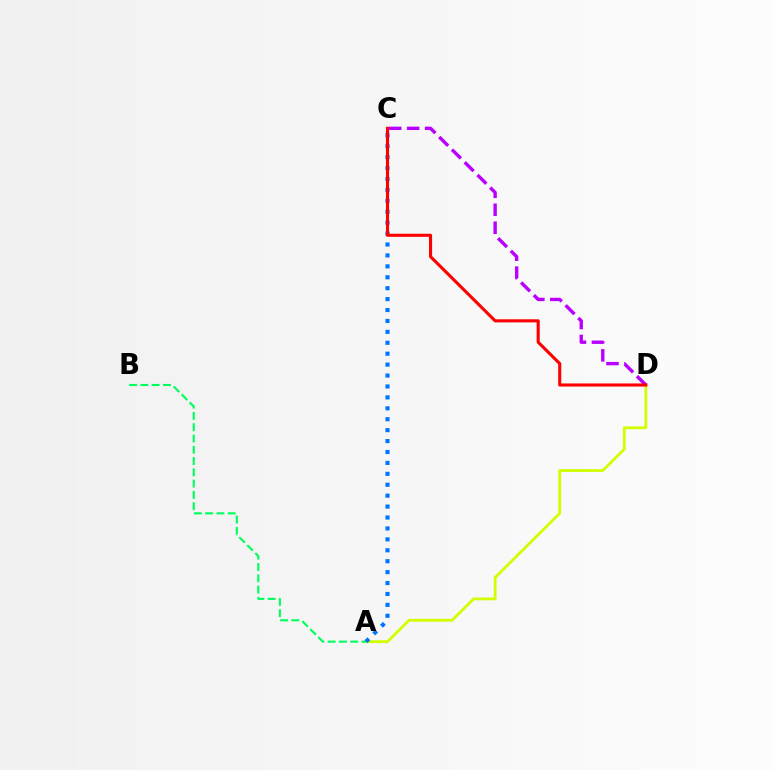{('A', 'D'): [{'color': '#d1ff00', 'line_style': 'solid', 'thickness': 2.01}], ('C', 'D'): [{'color': '#b900ff', 'line_style': 'dashed', 'thickness': 2.44}, {'color': '#ff0000', 'line_style': 'solid', 'thickness': 2.23}], ('A', 'B'): [{'color': '#00ff5c', 'line_style': 'dashed', 'thickness': 1.53}], ('A', 'C'): [{'color': '#0074ff', 'line_style': 'dotted', 'thickness': 2.97}]}